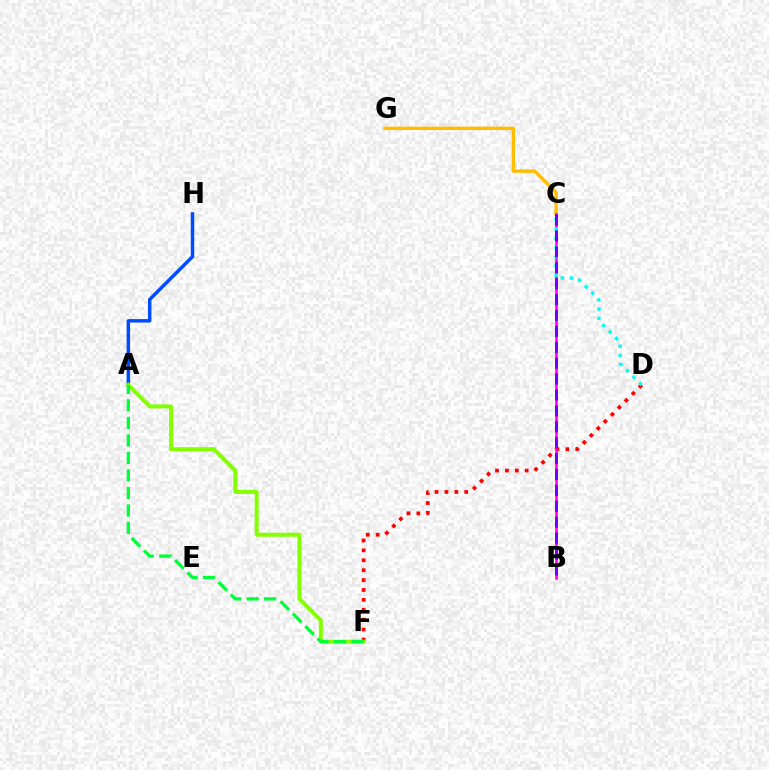{('A', 'H'): [{'color': '#004bff', 'line_style': 'solid', 'thickness': 2.49}], ('C', 'G'): [{'color': '#ffbd00', 'line_style': 'solid', 'thickness': 2.44}], ('D', 'F'): [{'color': '#ff0000', 'line_style': 'dotted', 'thickness': 2.69}], ('A', 'F'): [{'color': '#84ff00', 'line_style': 'solid', 'thickness': 2.86}, {'color': '#00ff39', 'line_style': 'dashed', 'thickness': 2.38}], ('B', 'C'): [{'color': '#ff00cf', 'line_style': 'solid', 'thickness': 1.84}, {'color': '#7200ff', 'line_style': 'dashed', 'thickness': 2.16}], ('C', 'D'): [{'color': '#00fff6', 'line_style': 'dotted', 'thickness': 2.5}]}